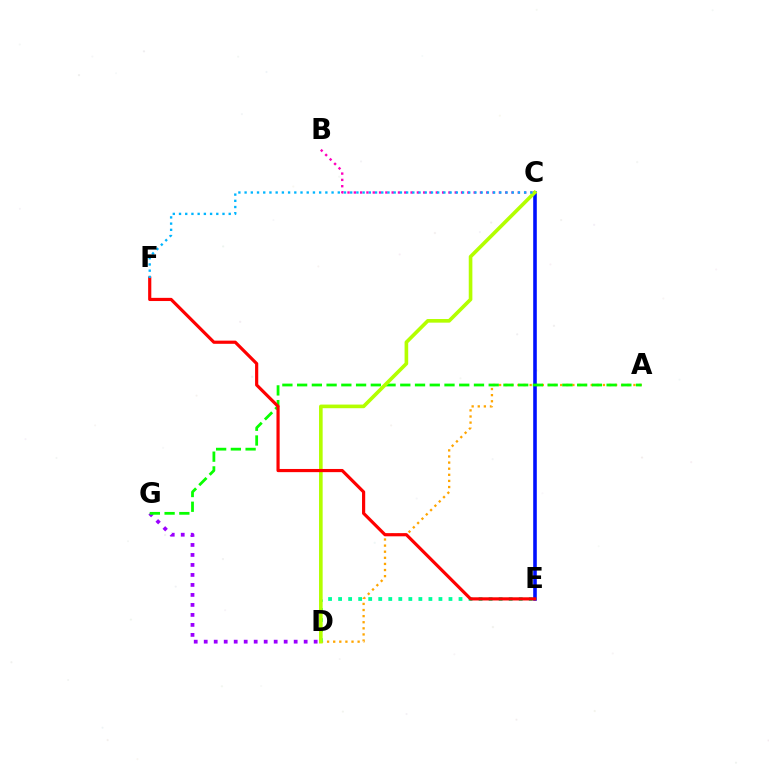{('D', 'G'): [{'color': '#9b00ff', 'line_style': 'dotted', 'thickness': 2.72}], ('A', 'D'): [{'color': '#ffa500', 'line_style': 'dotted', 'thickness': 1.66}], ('C', 'E'): [{'color': '#0010ff', 'line_style': 'solid', 'thickness': 2.58}], ('D', 'E'): [{'color': '#00ff9d', 'line_style': 'dotted', 'thickness': 2.73}], ('A', 'G'): [{'color': '#08ff00', 'line_style': 'dashed', 'thickness': 2.0}], ('B', 'C'): [{'color': '#ff00bd', 'line_style': 'dotted', 'thickness': 1.71}], ('C', 'D'): [{'color': '#b3ff00', 'line_style': 'solid', 'thickness': 2.62}], ('E', 'F'): [{'color': '#ff0000', 'line_style': 'solid', 'thickness': 2.29}], ('C', 'F'): [{'color': '#00b5ff', 'line_style': 'dotted', 'thickness': 1.69}]}